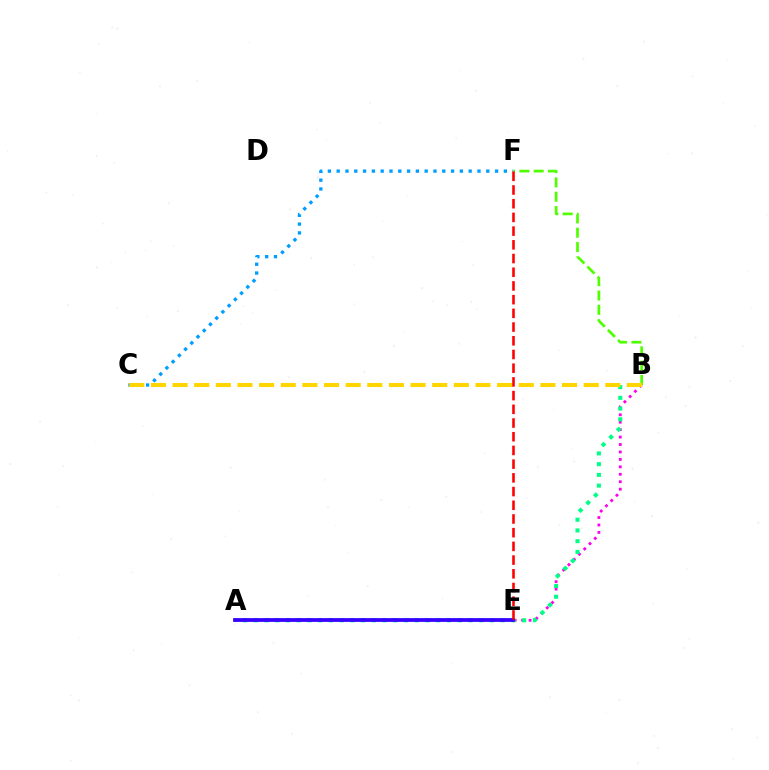{('B', 'E'): [{'color': '#ff00ed', 'line_style': 'dotted', 'thickness': 2.02}], ('C', 'F'): [{'color': '#009eff', 'line_style': 'dotted', 'thickness': 2.39}], ('A', 'B'): [{'color': '#00ff86', 'line_style': 'dotted', 'thickness': 2.92}], ('A', 'E'): [{'color': '#3700ff', 'line_style': 'solid', 'thickness': 2.72}], ('B', 'F'): [{'color': '#4fff00', 'line_style': 'dashed', 'thickness': 1.95}], ('B', 'C'): [{'color': '#ffd500', 'line_style': 'dashed', 'thickness': 2.94}], ('E', 'F'): [{'color': '#ff0000', 'line_style': 'dashed', 'thickness': 1.86}]}